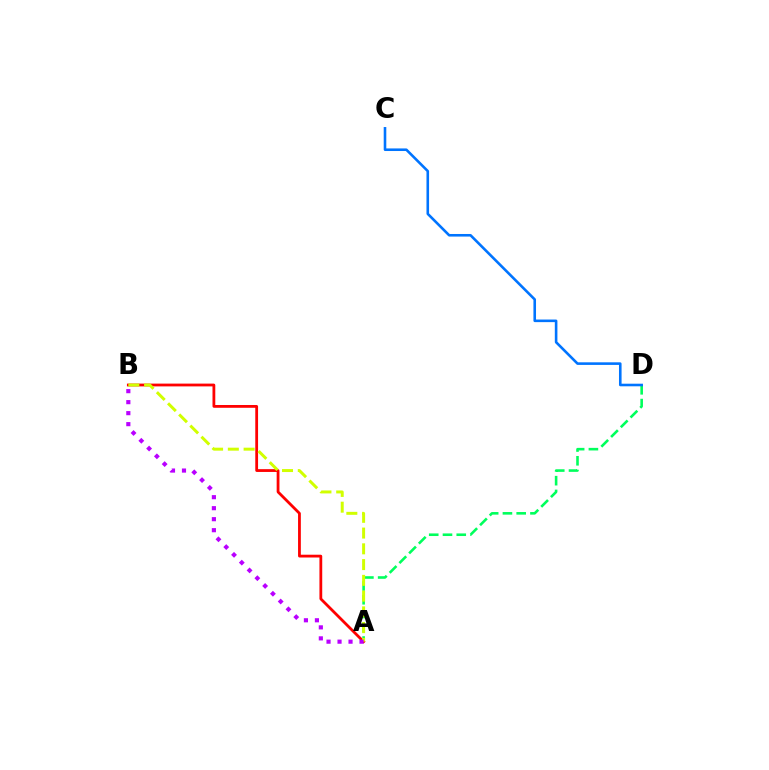{('A', 'D'): [{'color': '#00ff5c', 'line_style': 'dashed', 'thickness': 1.87}], ('A', 'B'): [{'color': '#ff0000', 'line_style': 'solid', 'thickness': 2.01}, {'color': '#d1ff00', 'line_style': 'dashed', 'thickness': 2.14}, {'color': '#b900ff', 'line_style': 'dotted', 'thickness': 2.99}], ('C', 'D'): [{'color': '#0074ff', 'line_style': 'solid', 'thickness': 1.87}]}